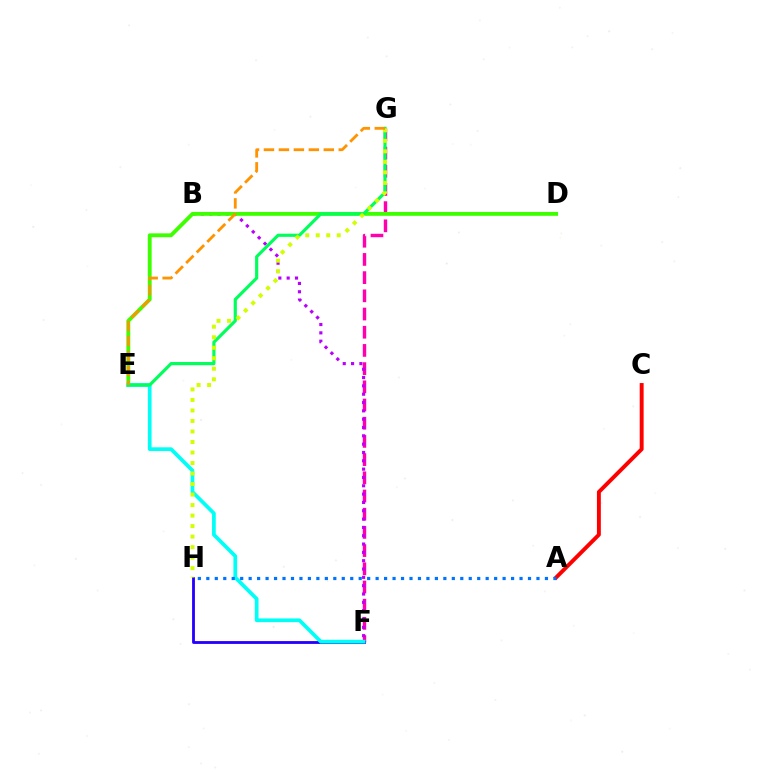{('F', 'G'): [{'color': '#ff00ac', 'line_style': 'dashed', 'thickness': 2.47}], ('B', 'F'): [{'color': '#b900ff', 'line_style': 'dotted', 'thickness': 2.26}], ('F', 'H'): [{'color': '#2500ff', 'line_style': 'solid', 'thickness': 2.03}], ('A', 'C'): [{'color': '#ff0000', 'line_style': 'solid', 'thickness': 2.82}], ('D', 'E'): [{'color': '#3dff00', 'line_style': 'solid', 'thickness': 2.78}], ('E', 'F'): [{'color': '#00fff6', 'line_style': 'solid', 'thickness': 2.68}], ('E', 'G'): [{'color': '#00ff5c', 'line_style': 'solid', 'thickness': 2.28}, {'color': '#ff9400', 'line_style': 'dashed', 'thickness': 2.03}], ('G', 'H'): [{'color': '#d1ff00', 'line_style': 'dotted', 'thickness': 2.86}], ('A', 'H'): [{'color': '#0074ff', 'line_style': 'dotted', 'thickness': 2.3}]}